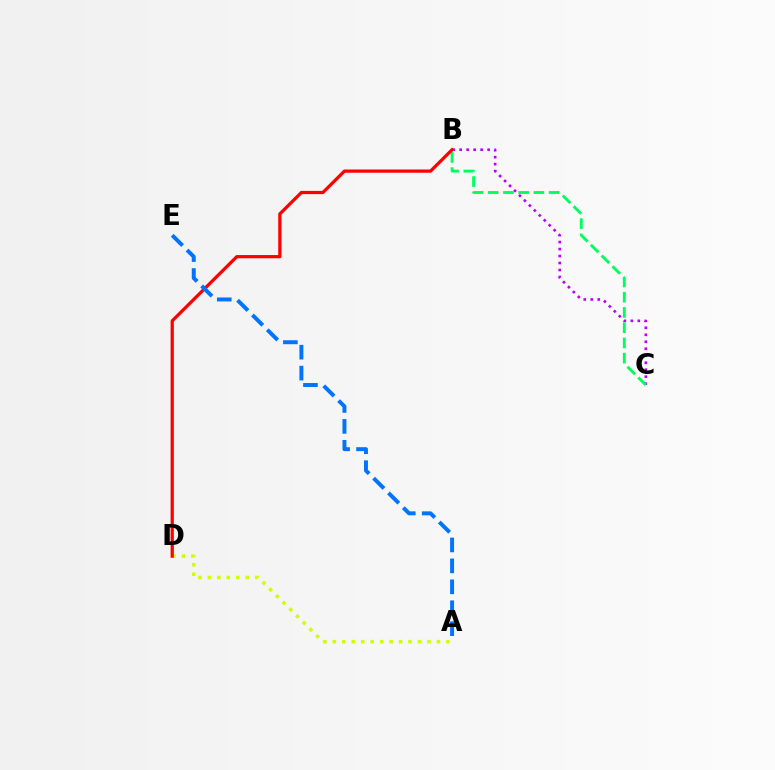{('B', 'C'): [{'color': '#b900ff', 'line_style': 'dotted', 'thickness': 1.9}, {'color': '#00ff5c', 'line_style': 'dashed', 'thickness': 2.07}], ('A', 'D'): [{'color': '#d1ff00', 'line_style': 'dotted', 'thickness': 2.57}], ('B', 'D'): [{'color': '#ff0000', 'line_style': 'solid', 'thickness': 2.33}], ('A', 'E'): [{'color': '#0074ff', 'line_style': 'dashed', 'thickness': 2.84}]}